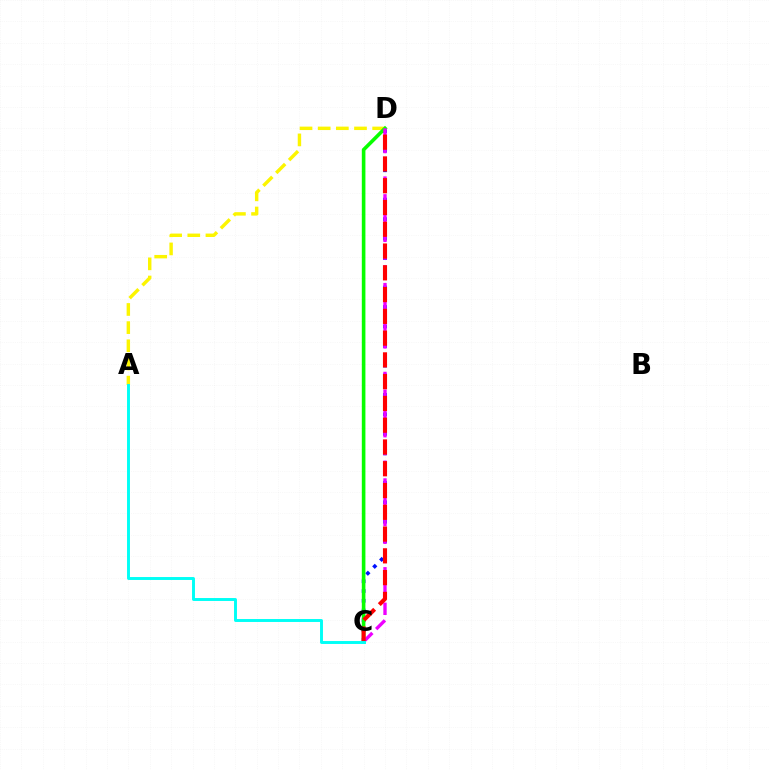{('A', 'D'): [{'color': '#fcf500', 'line_style': 'dashed', 'thickness': 2.47}], ('C', 'D'): [{'color': '#0010ff', 'line_style': 'dotted', 'thickness': 2.65}, {'color': '#08ff00', 'line_style': 'solid', 'thickness': 2.59}, {'color': '#ee00ff', 'line_style': 'dashed', 'thickness': 2.41}, {'color': '#ff0000', 'line_style': 'dashed', 'thickness': 2.96}], ('A', 'C'): [{'color': '#00fff6', 'line_style': 'solid', 'thickness': 2.11}]}